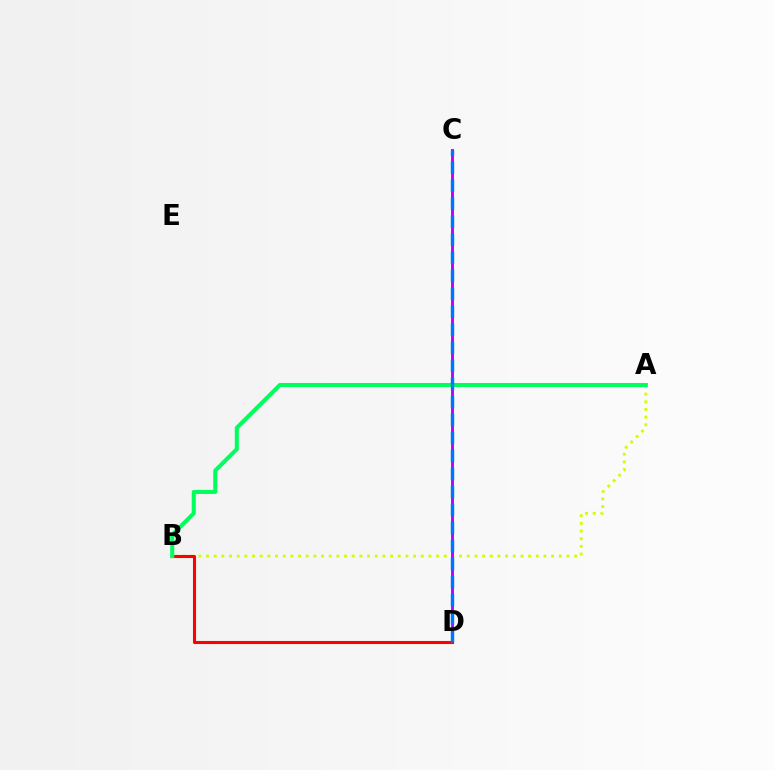{('A', 'B'): [{'color': '#d1ff00', 'line_style': 'dotted', 'thickness': 2.08}, {'color': '#00ff5c', 'line_style': 'solid', 'thickness': 2.92}], ('C', 'D'): [{'color': '#b900ff', 'line_style': 'solid', 'thickness': 2.08}, {'color': '#0074ff', 'line_style': 'dashed', 'thickness': 2.45}], ('B', 'D'): [{'color': '#ff0000', 'line_style': 'solid', 'thickness': 2.21}]}